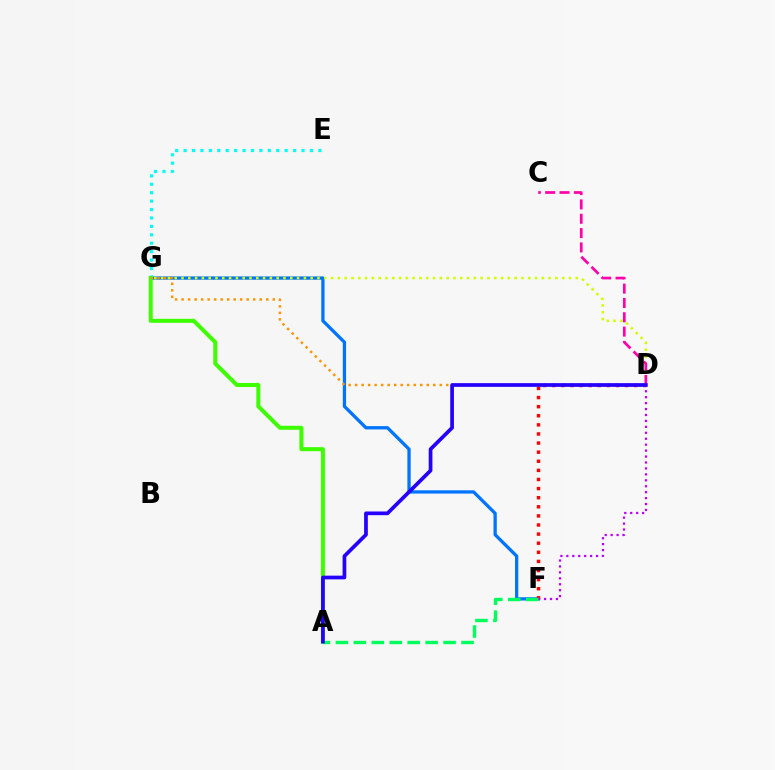{('F', 'G'): [{'color': '#0074ff', 'line_style': 'solid', 'thickness': 2.37}], ('E', 'G'): [{'color': '#00fff6', 'line_style': 'dotted', 'thickness': 2.29}], ('D', 'G'): [{'color': '#d1ff00', 'line_style': 'dotted', 'thickness': 1.85}, {'color': '#ff9400', 'line_style': 'dotted', 'thickness': 1.77}], ('D', 'F'): [{'color': '#ff0000', 'line_style': 'dotted', 'thickness': 2.47}, {'color': '#b900ff', 'line_style': 'dotted', 'thickness': 1.61}], ('A', 'G'): [{'color': '#3dff00', 'line_style': 'solid', 'thickness': 2.89}], ('C', 'D'): [{'color': '#ff00ac', 'line_style': 'dashed', 'thickness': 1.95}], ('A', 'F'): [{'color': '#00ff5c', 'line_style': 'dashed', 'thickness': 2.44}], ('A', 'D'): [{'color': '#2500ff', 'line_style': 'solid', 'thickness': 2.67}]}